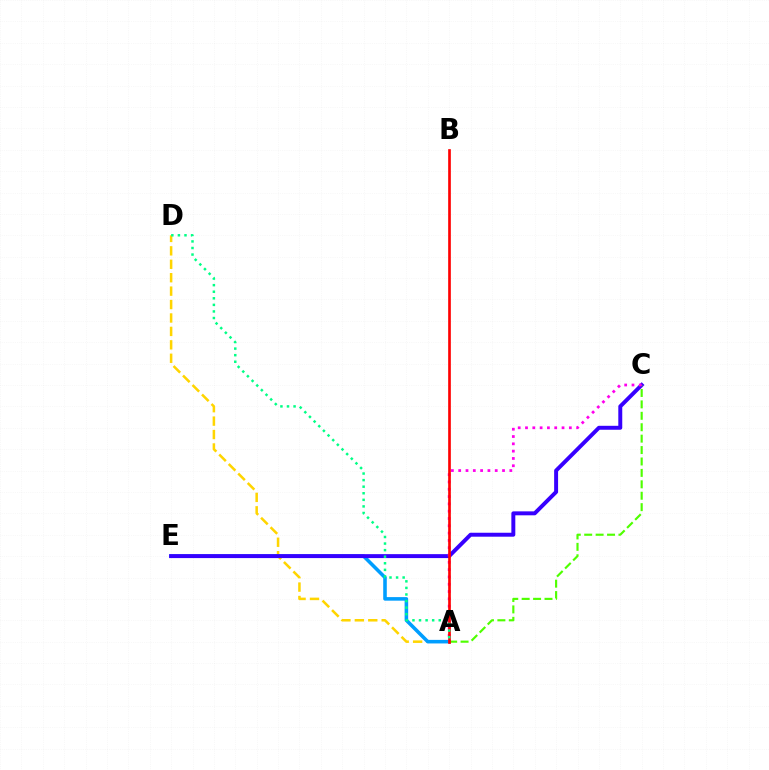{('A', 'D'): [{'color': '#ffd500', 'line_style': 'dashed', 'thickness': 1.82}, {'color': '#00ff86', 'line_style': 'dotted', 'thickness': 1.79}], ('A', 'E'): [{'color': '#009eff', 'line_style': 'solid', 'thickness': 2.57}], ('C', 'E'): [{'color': '#3700ff', 'line_style': 'solid', 'thickness': 2.84}], ('A', 'C'): [{'color': '#4fff00', 'line_style': 'dashed', 'thickness': 1.55}, {'color': '#ff00ed', 'line_style': 'dotted', 'thickness': 1.99}], ('A', 'B'): [{'color': '#ff0000', 'line_style': 'solid', 'thickness': 1.92}]}